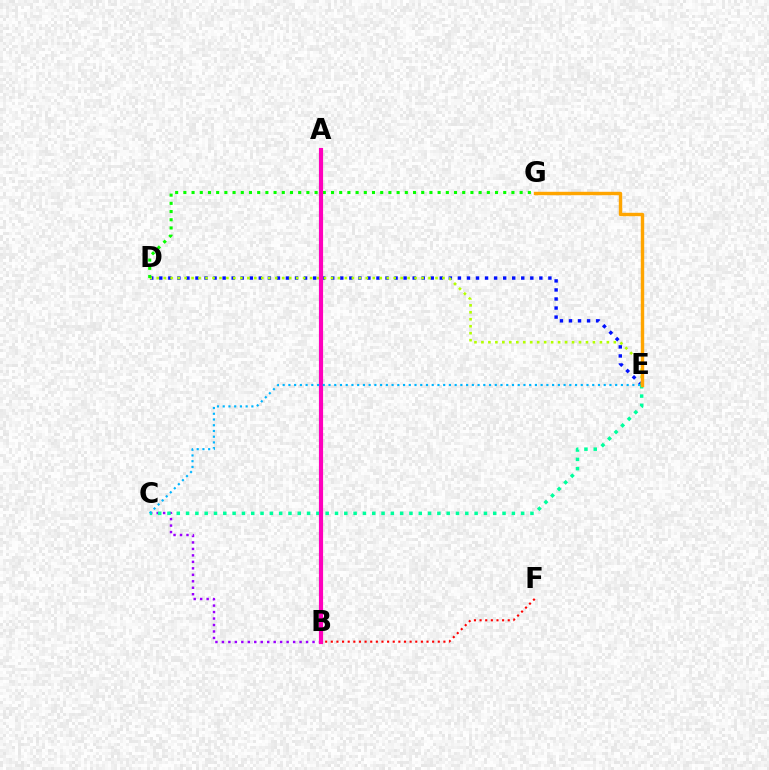{('B', 'C'): [{'color': '#9b00ff', 'line_style': 'dotted', 'thickness': 1.76}], ('B', 'F'): [{'color': '#ff0000', 'line_style': 'dotted', 'thickness': 1.53}], ('D', 'E'): [{'color': '#0010ff', 'line_style': 'dotted', 'thickness': 2.46}, {'color': '#b3ff00', 'line_style': 'dotted', 'thickness': 1.89}], ('D', 'G'): [{'color': '#08ff00', 'line_style': 'dotted', 'thickness': 2.23}], ('C', 'E'): [{'color': '#00ff9d', 'line_style': 'dotted', 'thickness': 2.53}, {'color': '#00b5ff', 'line_style': 'dotted', 'thickness': 1.56}], ('E', 'G'): [{'color': '#ffa500', 'line_style': 'solid', 'thickness': 2.46}], ('A', 'B'): [{'color': '#ff00bd', 'line_style': 'solid', 'thickness': 3.0}]}